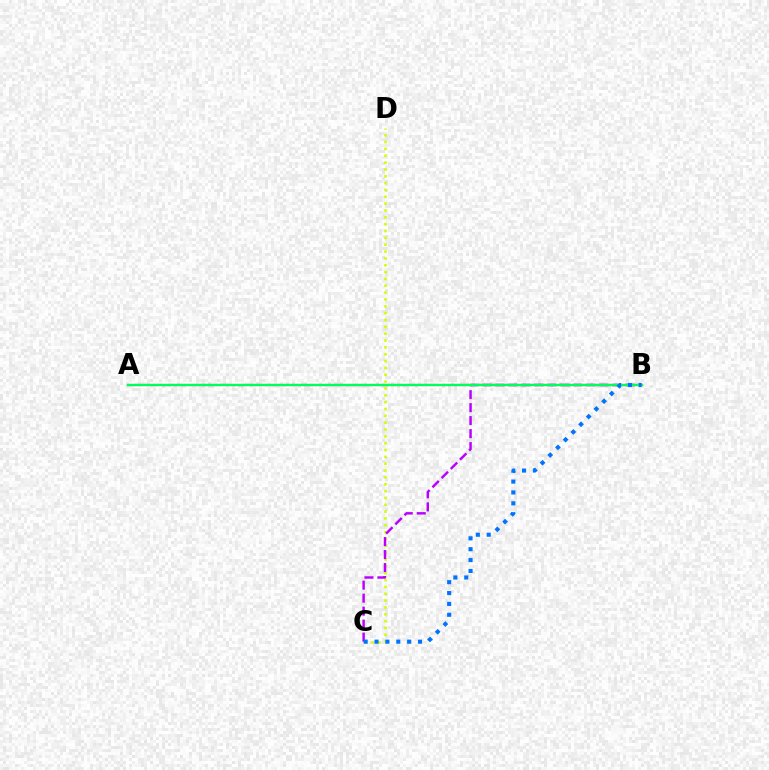{('A', 'B'): [{'color': '#ff0000', 'line_style': 'solid', 'thickness': 1.55}, {'color': '#00ff5c', 'line_style': 'solid', 'thickness': 1.64}], ('C', 'D'): [{'color': '#d1ff00', 'line_style': 'dotted', 'thickness': 1.86}], ('B', 'C'): [{'color': '#b900ff', 'line_style': 'dashed', 'thickness': 1.77}, {'color': '#0074ff', 'line_style': 'dotted', 'thickness': 2.95}]}